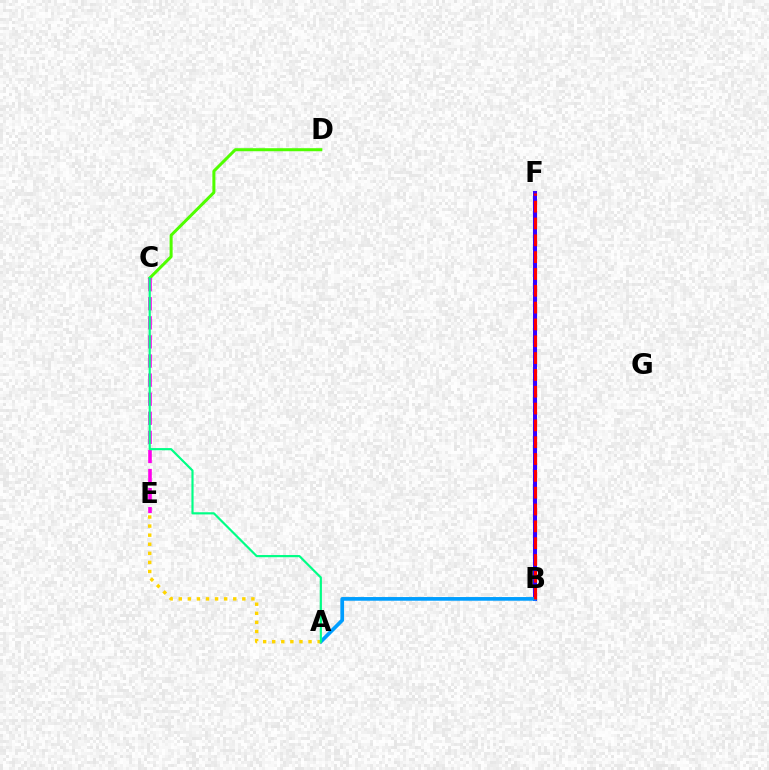{('C', 'D'): [{'color': '#4fff00', 'line_style': 'solid', 'thickness': 2.17}], ('B', 'F'): [{'color': '#3700ff', 'line_style': 'solid', 'thickness': 2.92}, {'color': '#ff0000', 'line_style': 'dashed', 'thickness': 2.29}], ('A', 'B'): [{'color': '#009eff', 'line_style': 'solid', 'thickness': 2.66}], ('C', 'E'): [{'color': '#ff00ed', 'line_style': 'dashed', 'thickness': 2.59}], ('A', 'E'): [{'color': '#ffd500', 'line_style': 'dotted', 'thickness': 2.47}], ('A', 'C'): [{'color': '#00ff86', 'line_style': 'solid', 'thickness': 1.56}]}